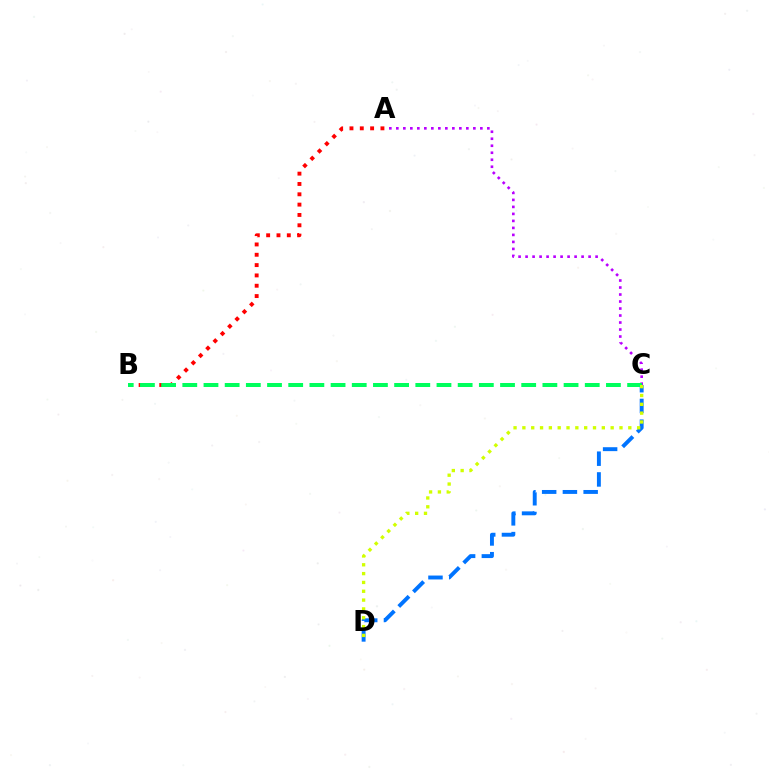{('A', 'C'): [{'color': '#b900ff', 'line_style': 'dotted', 'thickness': 1.9}], ('C', 'D'): [{'color': '#0074ff', 'line_style': 'dashed', 'thickness': 2.82}, {'color': '#d1ff00', 'line_style': 'dotted', 'thickness': 2.4}], ('A', 'B'): [{'color': '#ff0000', 'line_style': 'dotted', 'thickness': 2.81}], ('B', 'C'): [{'color': '#00ff5c', 'line_style': 'dashed', 'thickness': 2.88}]}